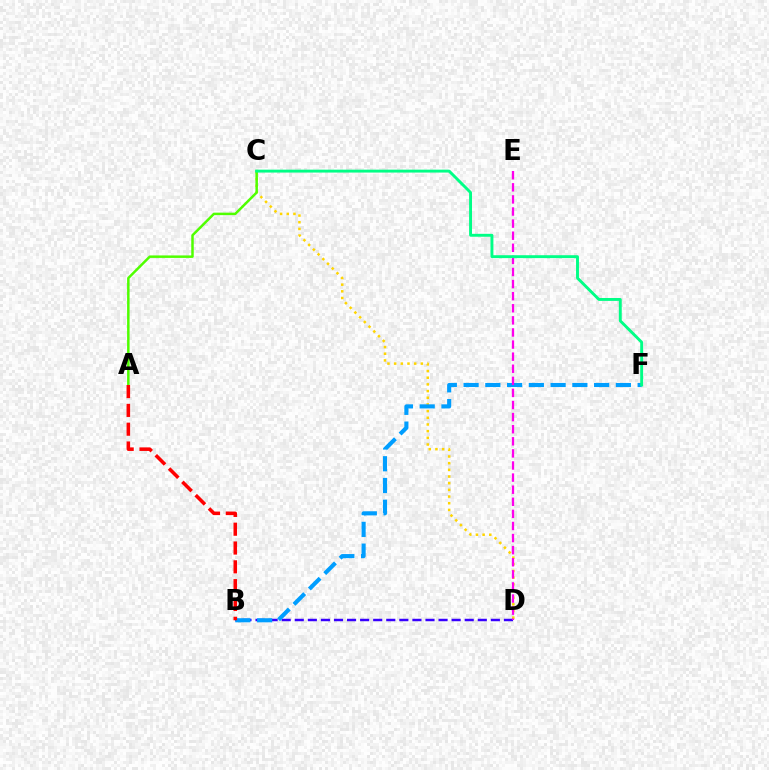{('C', 'D'): [{'color': '#ffd500', 'line_style': 'dotted', 'thickness': 1.81}], ('B', 'D'): [{'color': '#3700ff', 'line_style': 'dashed', 'thickness': 1.78}], ('B', 'F'): [{'color': '#009eff', 'line_style': 'dashed', 'thickness': 2.96}], ('A', 'C'): [{'color': '#4fff00', 'line_style': 'solid', 'thickness': 1.79}], ('D', 'E'): [{'color': '#ff00ed', 'line_style': 'dashed', 'thickness': 1.64}], ('A', 'B'): [{'color': '#ff0000', 'line_style': 'dashed', 'thickness': 2.56}], ('C', 'F'): [{'color': '#00ff86', 'line_style': 'solid', 'thickness': 2.09}]}